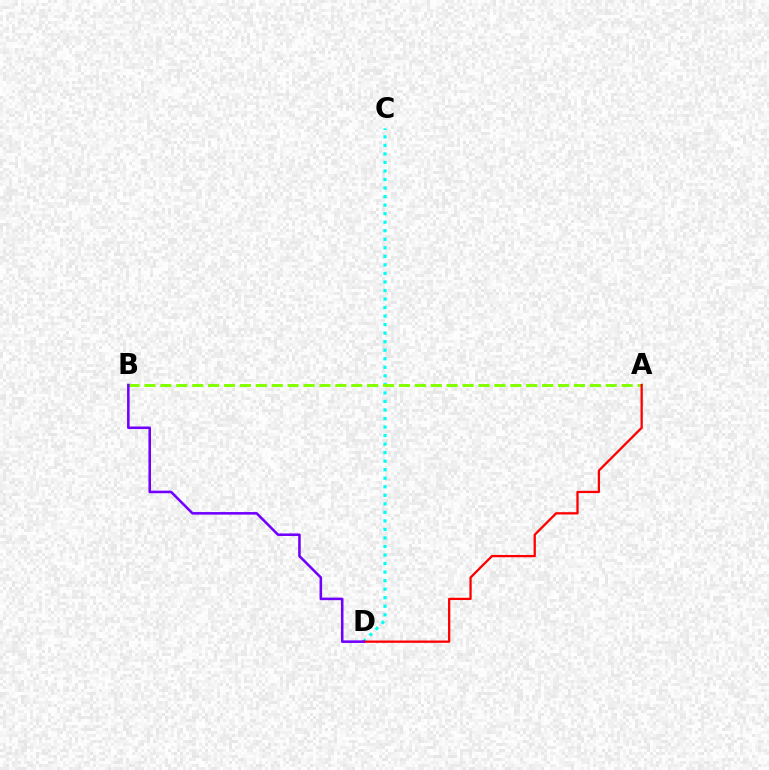{('C', 'D'): [{'color': '#00fff6', 'line_style': 'dotted', 'thickness': 2.32}], ('A', 'B'): [{'color': '#84ff00', 'line_style': 'dashed', 'thickness': 2.16}], ('A', 'D'): [{'color': '#ff0000', 'line_style': 'solid', 'thickness': 1.65}], ('B', 'D'): [{'color': '#7200ff', 'line_style': 'solid', 'thickness': 1.85}]}